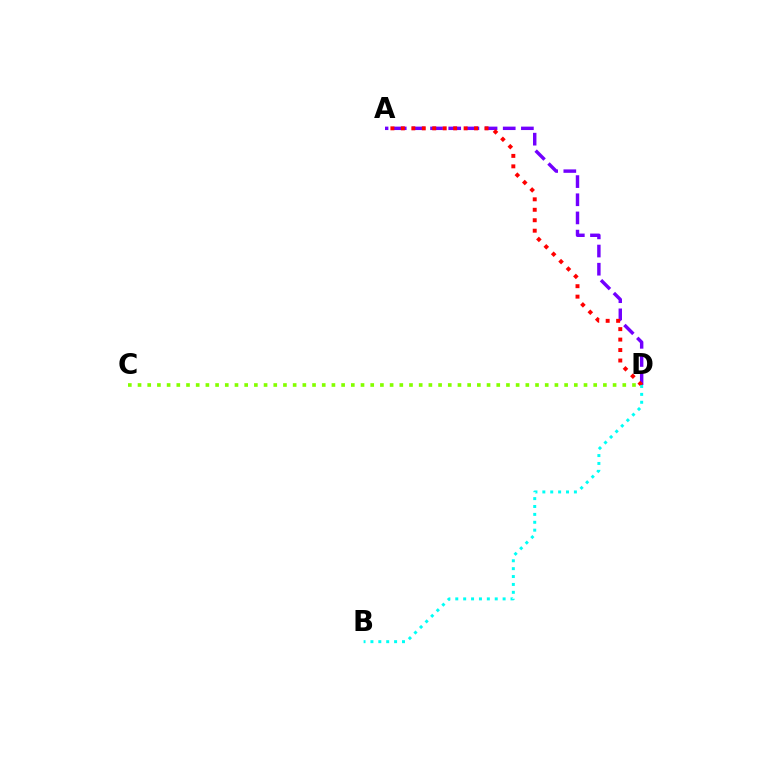{('A', 'D'): [{'color': '#7200ff', 'line_style': 'dashed', 'thickness': 2.47}, {'color': '#ff0000', 'line_style': 'dotted', 'thickness': 2.84}], ('B', 'D'): [{'color': '#00fff6', 'line_style': 'dotted', 'thickness': 2.14}], ('C', 'D'): [{'color': '#84ff00', 'line_style': 'dotted', 'thickness': 2.63}]}